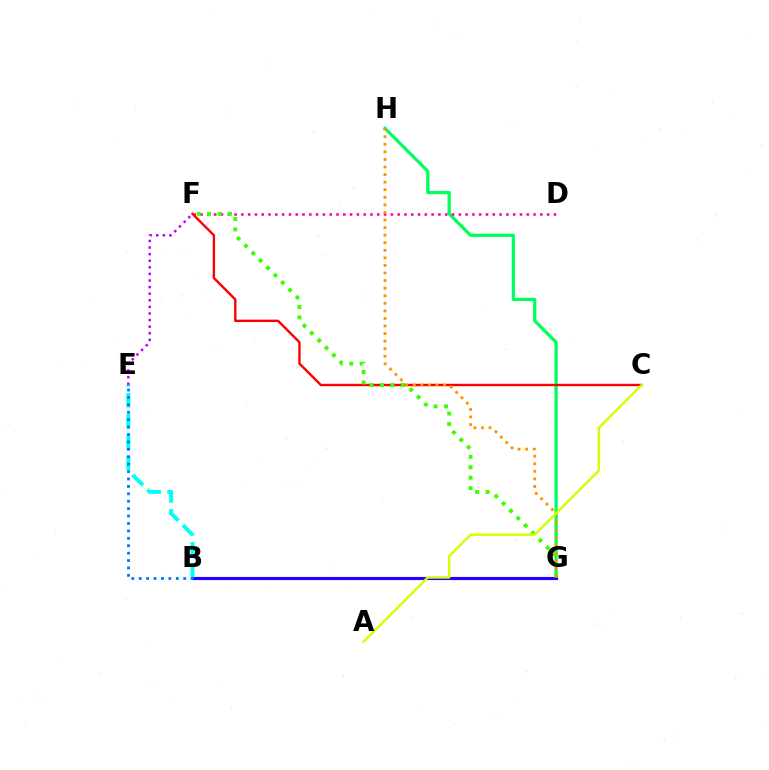{('G', 'H'): [{'color': '#00ff5c', 'line_style': 'solid', 'thickness': 2.33}, {'color': '#ff9400', 'line_style': 'dotted', 'thickness': 2.06}], ('D', 'F'): [{'color': '#ff00ac', 'line_style': 'dotted', 'thickness': 1.85}], ('B', 'G'): [{'color': '#2500ff', 'line_style': 'solid', 'thickness': 2.25}], ('C', 'F'): [{'color': '#ff0000', 'line_style': 'solid', 'thickness': 1.72}], ('F', 'G'): [{'color': '#3dff00', 'line_style': 'dotted', 'thickness': 2.83}], ('B', 'E'): [{'color': '#00fff6', 'line_style': 'dashed', 'thickness': 2.84}, {'color': '#0074ff', 'line_style': 'dotted', 'thickness': 2.01}], ('E', 'F'): [{'color': '#b900ff', 'line_style': 'dotted', 'thickness': 1.79}], ('A', 'C'): [{'color': '#d1ff00', 'line_style': 'solid', 'thickness': 1.75}]}